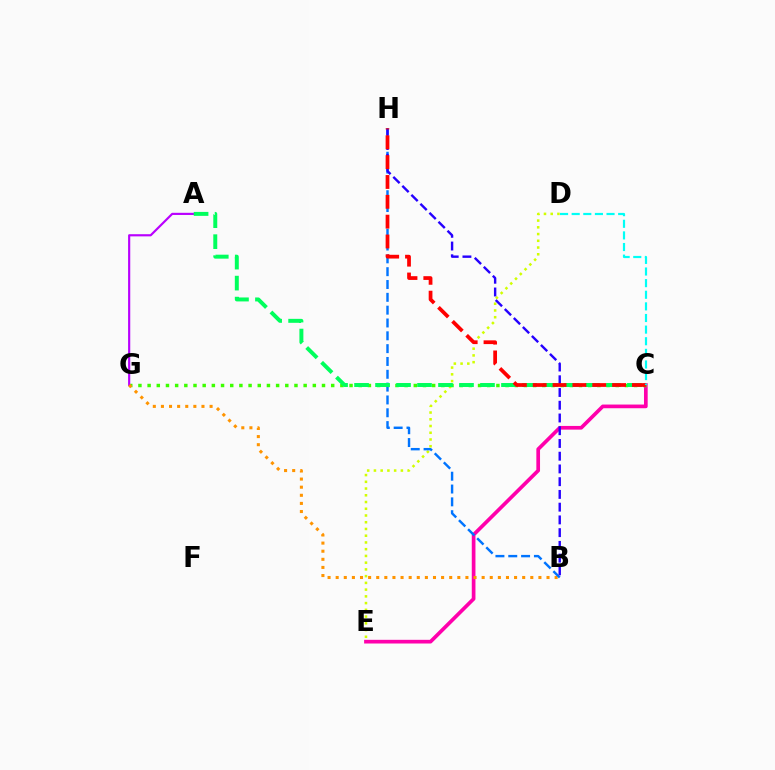{('C', 'E'): [{'color': '#ff00ac', 'line_style': 'solid', 'thickness': 2.65}], ('C', 'G'): [{'color': '#3dff00', 'line_style': 'dotted', 'thickness': 2.49}], ('A', 'G'): [{'color': '#b900ff', 'line_style': 'solid', 'thickness': 1.56}], ('B', 'G'): [{'color': '#ff9400', 'line_style': 'dotted', 'thickness': 2.2}], ('D', 'E'): [{'color': '#d1ff00', 'line_style': 'dotted', 'thickness': 1.83}], ('B', 'H'): [{'color': '#0074ff', 'line_style': 'dashed', 'thickness': 1.74}, {'color': '#2500ff', 'line_style': 'dashed', 'thickness': 1.73}], ('A', 'C'): [{'color': '#00ff5c', 'line_style': 'dashed', 'thickness': 2.85}], ('C', 'H'): [{'color': '#ff0000', 'line_style': 'dashed', 'thickness': 2.7}], ('C', 'D'): [{'color': '#00fff6', 'line_style': 'dashed', 'thickness': 1.58}]}